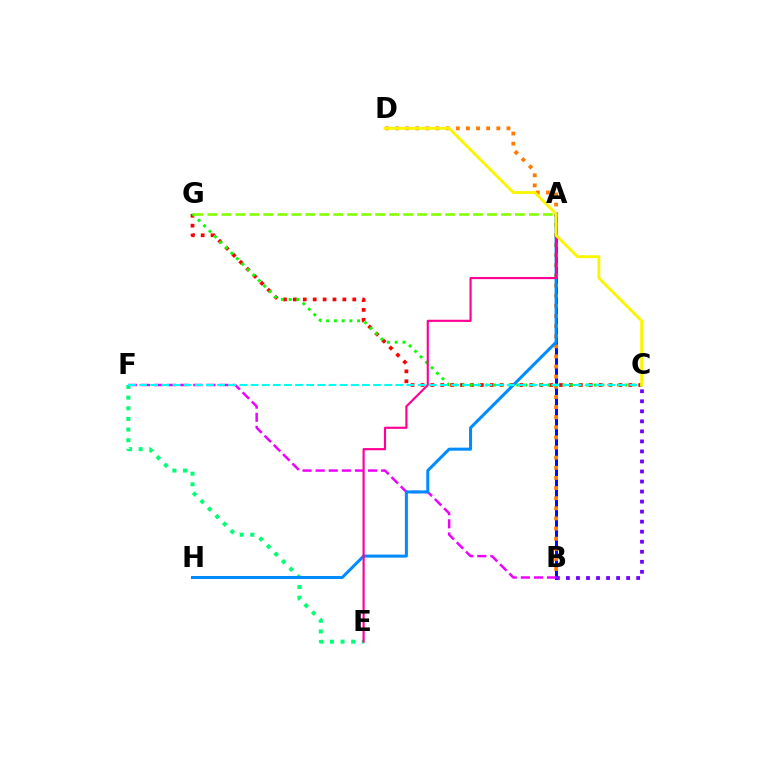{('A', 'B'): [{'color': '#0010ff', 'line_style': 'solid', 'thickness': 2.19}], ('E', 'F'): [{'color': '#00ff74', 'line_style': 'dotted', 'thickness': 2.89}], ('B', 'C'): [{'color': '#7200ff', 'line_style': 'dotted', 'thickness': 2.73}], ('C', 'G'): [{'color': '#ff0000', 'line_style': 'dotted', 'thickness': 2.69}, {'color': '#08ff00', 'line_style': 'dotted', 'thickness': 2.1}], ('B', 'D'): [{'color': '#ff7c00', 'line_style': 'dotted', 'thickness': 2.75}], ('B', 'F'): [{'color': '#ee00ff', 'line_style': 'dashed', 'thickness': 1.78}], ('A', 'H'): [{'color': '#008cff', 'line_style': 'solid', 'thickness': 2.18}], ('A', 'E'): [{'color': '#ff0094', 'line_style': 'solid', 'thickness': 1.55}], ('A', 'G'): [{'color': '#84ff00', 'line_style': 'dashed', 'thickness': 1.9}], ('C', 'F'): [{'color': '#00fff6', 'line_style': 'dashed', 'thickness': 1.51}], ('C', 'D'): [{'color': '#fcf500', 'line_style': 'solid', 'thickness': 2.06}]}